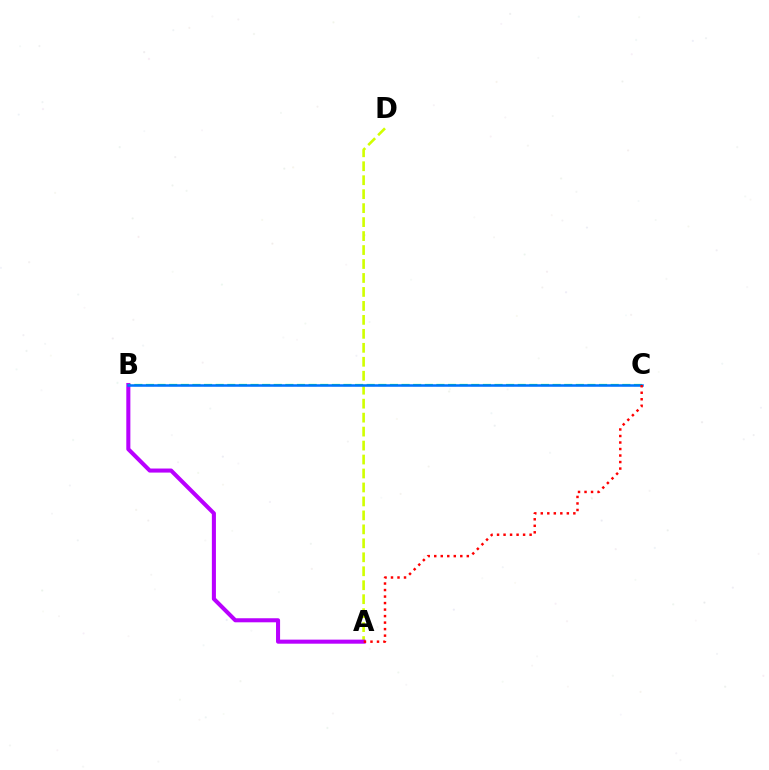{('A', 'D'): [{'color': '#d1ff00', 'line_style': 'dashed', 'thickness': 1.9}], ('A', 'B'): [{'color': '#b900ff', 'line_style': 'solid', 'thickness': 2.92}], ('B', 'C'): [{'color': '#00ff5c', 'line_style': 'dashed', 'thickness': 1.58}, {'color': '#0074ff', 'line_style': 'solid', 'thickness': 1.83}], ('A', 'C'): [{'color': '#ff0000', 'line_style': 'dotted', 'thickness': 1.77}]}